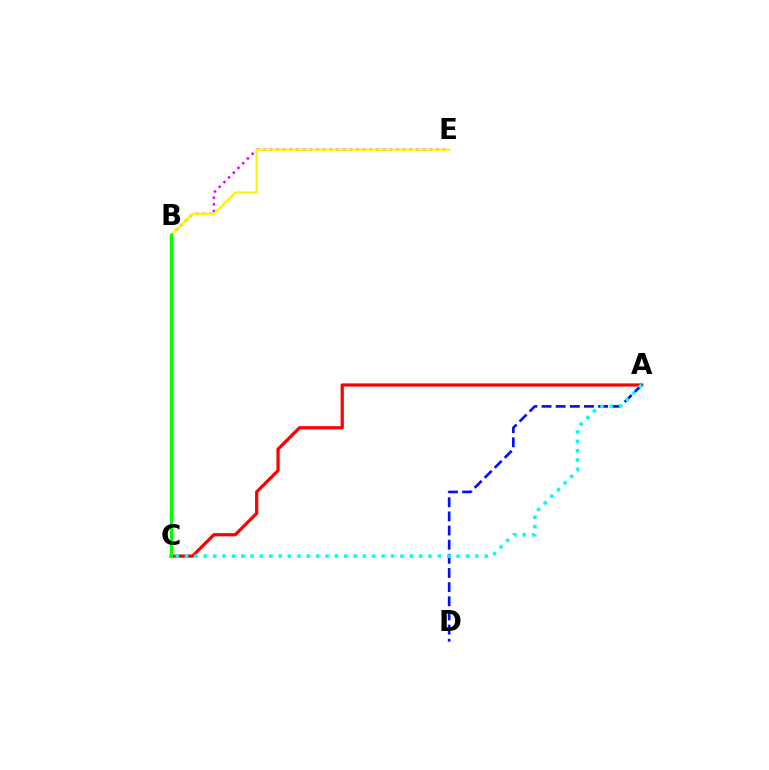{('A', 'D'): [{'color': '#0010ff', 'line_style': 'dashed', 'thickness': 1.92}], ('A', 'C'): [{'color': '#ff0000', 'line_style': 'solid', 'thickness': 2.32}, {'color': '#00fff6', 'line_style': 'dotted', 'thickness': 2.54}], ('B', 'E'): [{'color': '#ee00ff', 'line_style': 'dotted', 'thickness': 1.81}, {'color': '#fcf500', 'line_style': 'solid', 'thickness': 1.61}], ('B', 'C'): [{'color': '#08ff00', 'line_style': 'solid', 'thickness': 2.3}]}